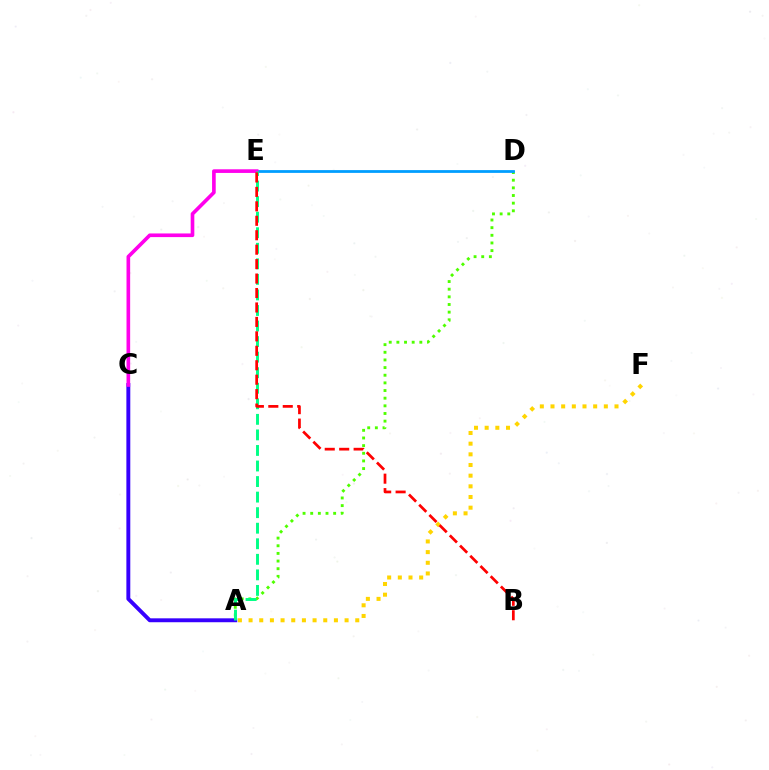{('A', 'D'): [{'color': '#4fff00', 'line_style': 'dotted', 'thickness': 2.08}], ('A', 'C'): [{'color': '#3700ff', 'line_style': 'solid', 'thickness': 2.81}], ('D', 'E'): [{'color': '#009eff', 'line_style': 'solid', 'thickness': 2.0}], ('C', 'E'): [{'color': '#ff00ed', 'line_style': 'solid', 'thickness': 2.63}], ('A', 'E'): [{'color': '#00ff86', 'line_style': 'dashed', 'thickness': 2.11}], ('A', 'F'): [{'color': '#ffd500', 'line_style': 'dotted', 'thickness': 2.9}], ('B', 'E'): [{'color': '#ff0000', 'line_style': 'dashed', 'thickness': 1.96}]}